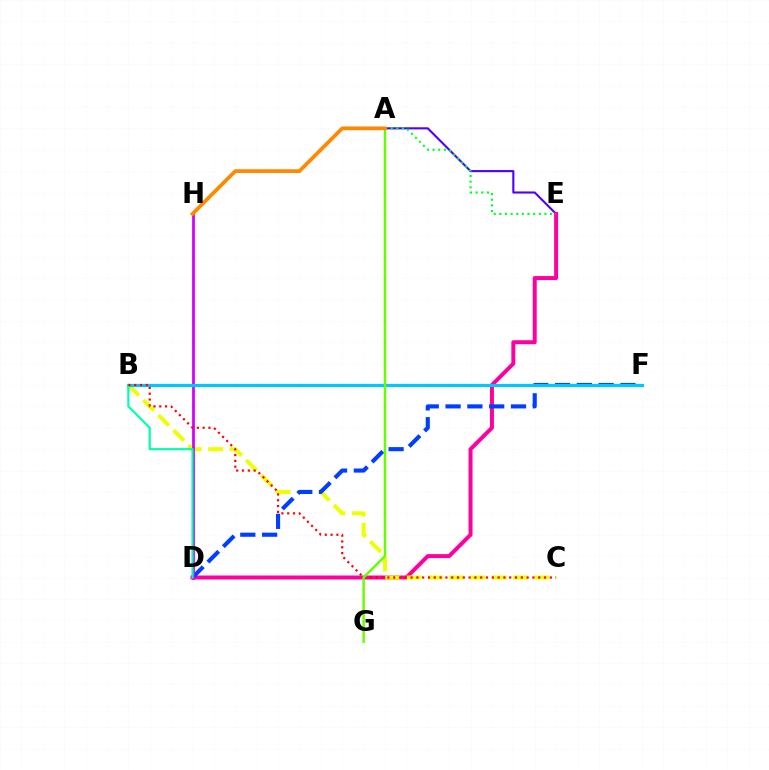{('A', 'E'): [{'color': '#4f00ff', 'line_style': 'solid', 'thickness': 1.52}, {'color': '#00ff27', 'line_style': 'dotted', 'thickness': 1.53}], ('D', 'E'): [{'color': '#ff00a0', 'line_style': 'solid', 'thickness': 2.87}], ('B', 'C'): [{'color': '#eeff00', 'line_style': 'dashed', 'thickness': 2.89}, {'color': '#ff0000', 'line_style': 'dotted', 'thickness': 1.58}], ('D', 'F'): [{'color': '#003fff', 'line_style': 'dashed', 'thickness': 2.96}], ('D', 'H'): [{'color': '#d600ff', 'line_style': 'solid', 'thickness': 2.0}], ('B', 'F'): [{'color': '#00c7ff', 'line_style': 'solid', 'thickness': 2.29}], ('B', 'D'): [{'color': '#00ffaf', 'line_style': 'solid', 'thickness': 1.55}], ('A', 'G'): [{'color': '#66ff00', 'line_style': 'solid', 'thickness': 1.76}], ('A', 'H'): [{'color': '#ff8800', 'line_style': 'solid', 'thickness': 2.68}]}